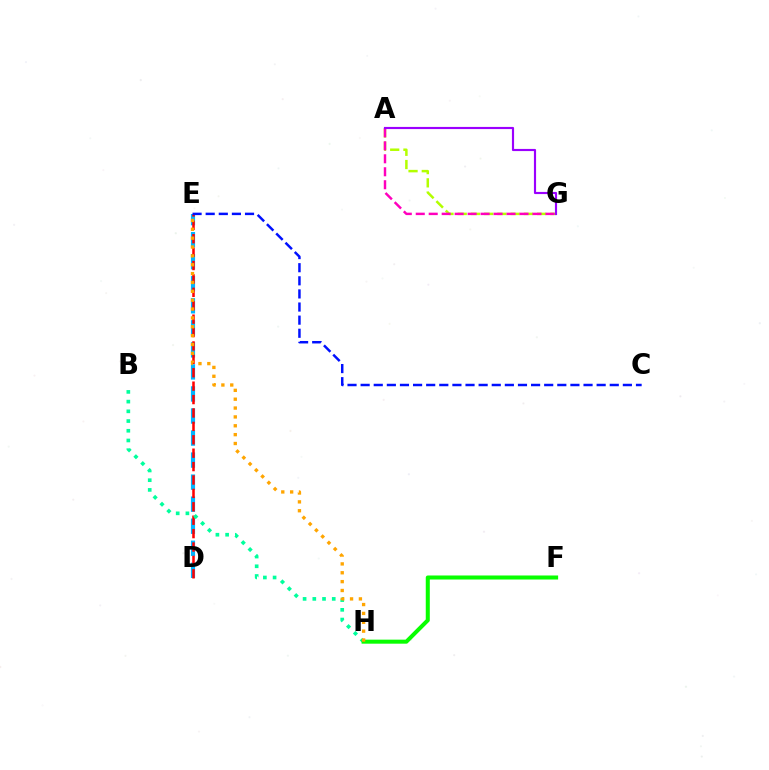{('D', 'E'): [{'color': '#00b5ff', 'line_style': 'dashed', 'thickness': 2.99}, {'color': '#ff0000', 'line_style': 'dashed', 'thickness': 1.82}], ('A', 'G'): [{'color': '#b3ff00', 'line_style': 'dashed', 'thickness': 1.8}, {'color': '#ff00bd', 'line_style': 'dashed', 'thickness': 1.76}, {'color': '#9b00ff', 'line_style': 'solid', 'thickness': 1.55}], ('C', 'E'): [{'color': '#0010ff', 'line_style': 'dashed', 'thickness': 1.78}], ('B', 'H'): [{'color': '#00ff9d', 'line_style': 'dotted', 'thickness': 2.64}], ('F', 'H'): [{'color': '#08ff00', 'line_style': 'solid', 'thickness': 2.9}], ('E', 'H'): [{'color': '#ffa500', 'line_style': 'dotted', 'thickness': 2.41}]}